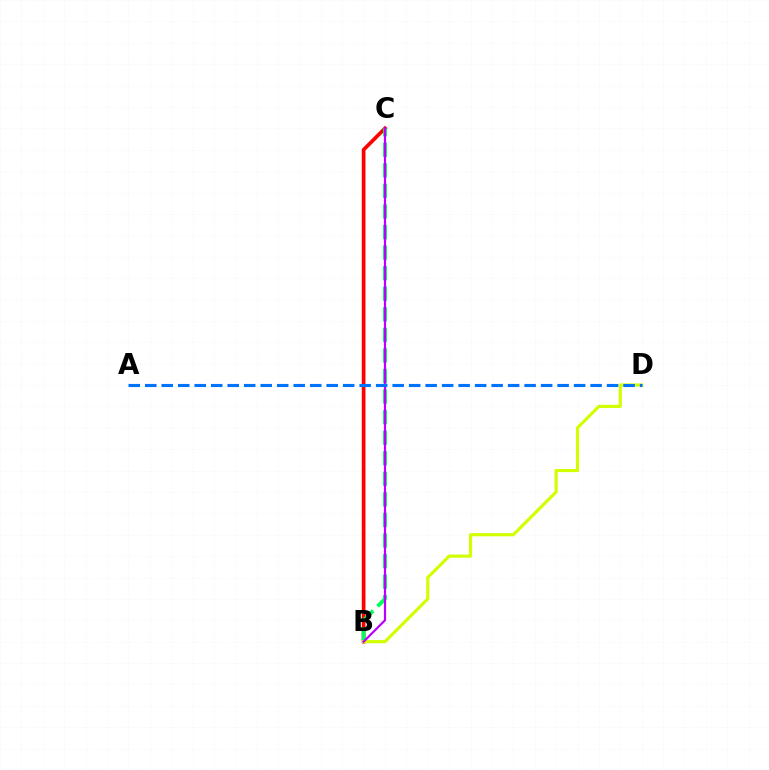{('B', 'C'): [{'color': '#ff0000', 'line_style': 'solid', 'thickness': 2.66}, {'color': '#00ff5c', 'line_style': 'dashed', 'thickness': 2.79}, {'color': '#b900ff', 'line_style': 'solid', 'thickness': 1.58}], ('B', 'D'): [{'color': '#d1ff00', 'line_style': 'solid', 'thickness': 2.26}], ('A', 'D'): [{'color': '#0074ff', 'line_style': 'dashed', 'thickness': 2.24}]}